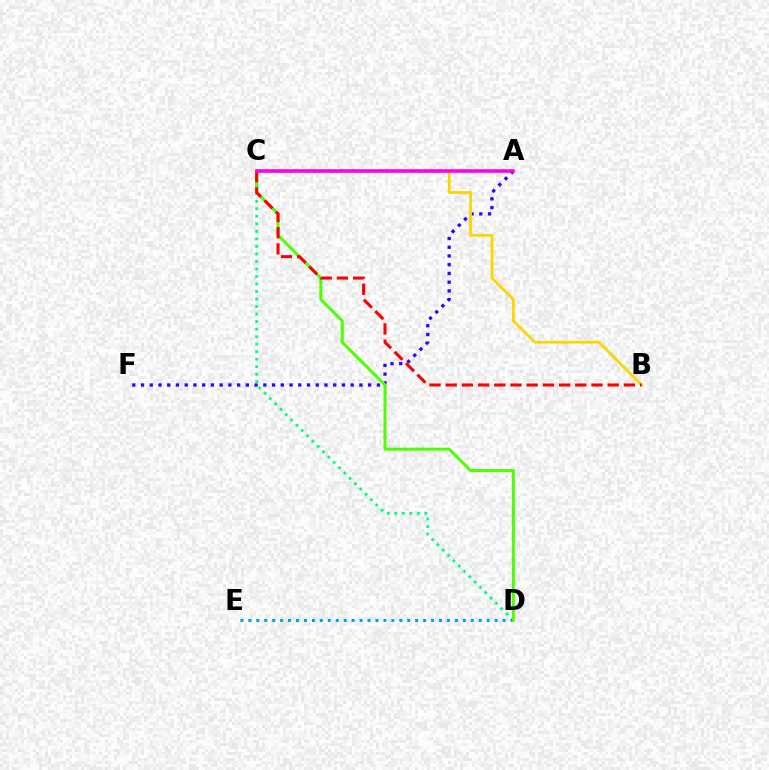{('A', 'F'): [{'color': '#3700ff', 'line_style': 'dotted', 'thickness': 2.37}], ('C', 'D'): [{'color': '#00ff86', 'line_style': 'dotted', 'thickness': 2.04}, {'color': '#4fff00', 'line_style': 'solid', 'thickness': 2.17}], ('D', 'E'): [{'color': '#009eff', 'line_style': 'dotted', 'thickness': 2.16}], ('B', 'C'): [{'color': '#ffd500', 'line_style': 'solid', 'thickness': 2.0}, {'color': '#ff0000', 'line_style': 'dashed', 'thickness': 2.2}], ('A', 'C'): [{'color': '#ff00ed', 'line_style': 'solid', 'thickness': 2.58}]}